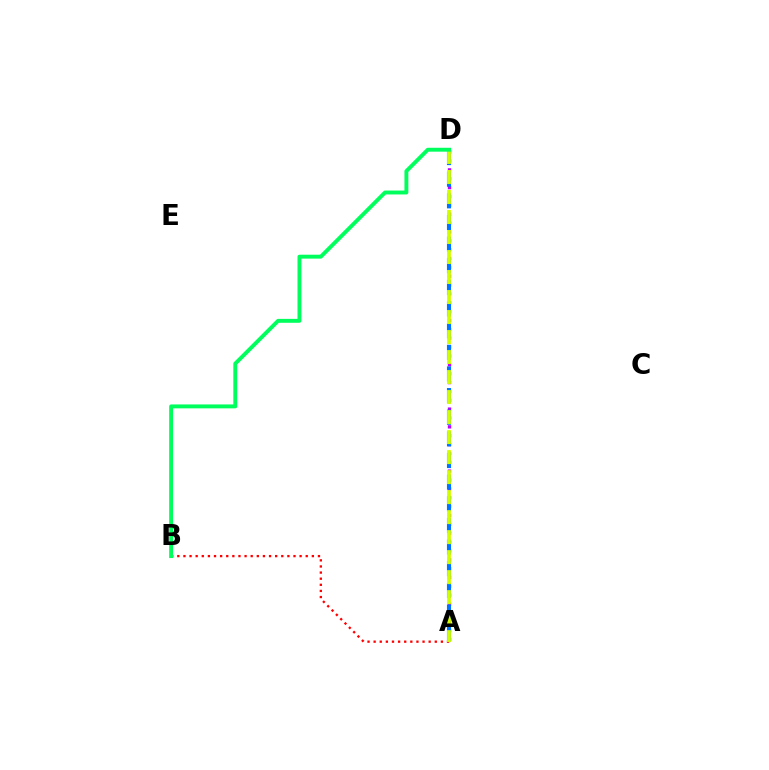{('A', 'B'): [{'color': '#ff0000', 'line_style': 'dotted', 'thickness': 1.66}], ('A', 'D'): [{'color': '#b900ff', 'line_style': 'dotted', 'thickness': 2.41}, {'color': '#0074ff', 'line_style': 'dashed', 'thickness': 2.94}, {'color': '#d1ff00', 'line_style': 'dashed', 'thickness': 2.72}], ('B', 'D'): [{'color': '#00ff5c', 'line_style': 'solid', 'thickness': 2.81}]}